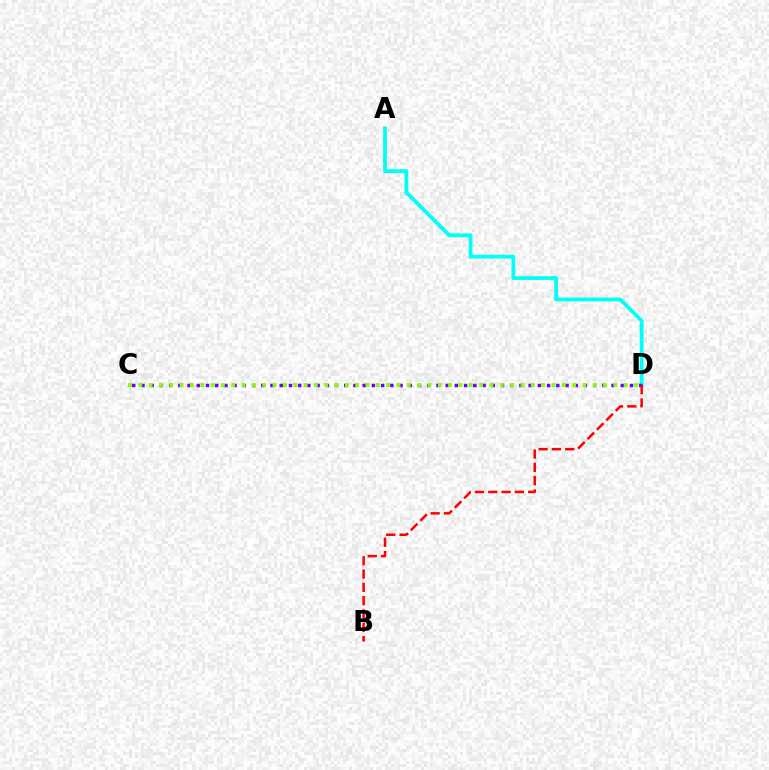{('A', 'D'): [{'color': '#00fff6', 'line_style': 'solid', 'thickness': 2.72}], ('C', 'D'): [{'color': '#7200ff', 'line_style': 'dotted', 'thickness': 2.5}, {'color': '#84ff00', 'line_style': 'dotted', 'thickness': 2.81}], ('B', 'D'): [{'color': '#ff0000', 'line_style': 'dashed', 'thickness': 1.81}]}